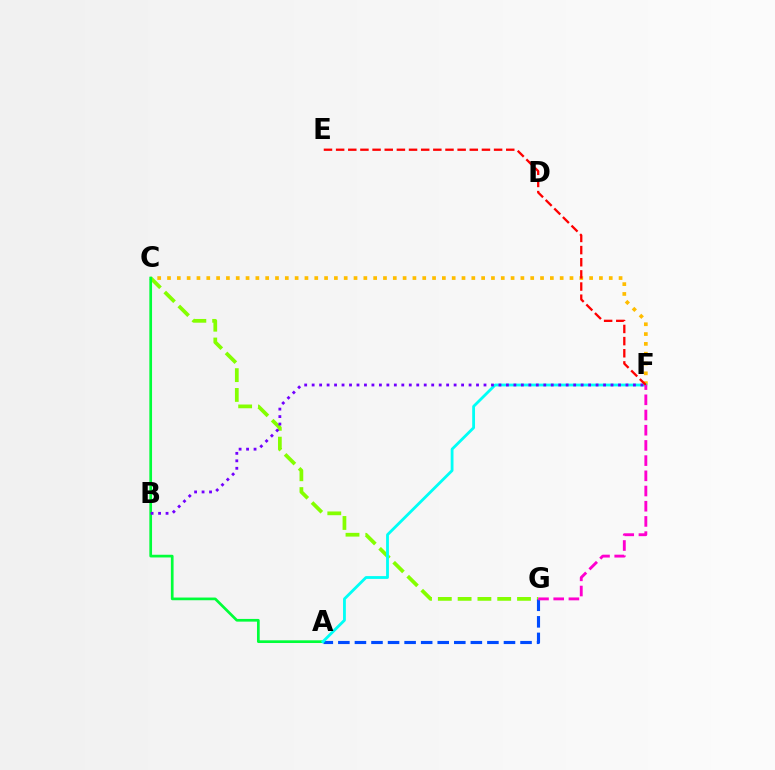{('C', 'G'): [{'color': '#84ff00', 'line_style': 'dashed', 'thickness': 2.69}], ('A', 'G'): [{'color': '#004bff', 'line_style': 'dashed', 'thickness': 2.25}], ('C', 'F'): [{'color': '#ffbd00', 'line_style': 'dotted', 'thickness': 2.67}], ('A', 'C'): [{'color': '#00ff39', 'line_style': 'solid', 'thickness': 1.95}], ('A', 'F'): [{'color': '#00fff6', 'line_style': 'solid', 'thickness': 2.02}], ('B', 'F'): [{'color': '#7200ff', 'line_style': 'dotted', 'thickness': 2.03}], ('E', 'F'): [{'color': '#ff0000', 'line_style': 'dashed', 'thickness': 1.65}], ('F', 'G'): [{'color': '#ff00cf', 'line_style': 'dashed', 'thickness': 2.07}]}